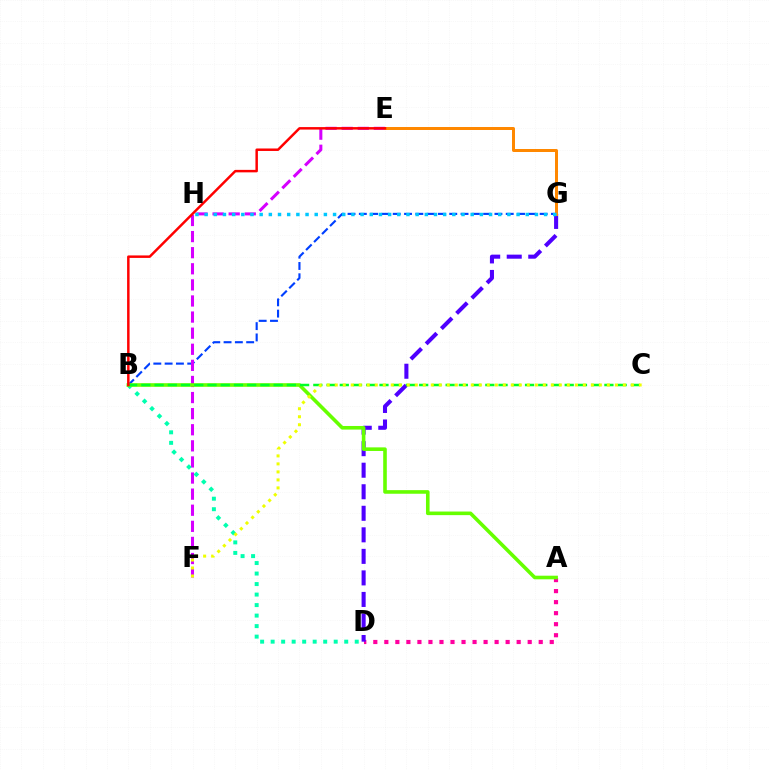{('B', 'G'): [{'color': '#003fff', 'line_style': 'dashed', 'thickness': 1.54}], ('E', 'F'): [{'color': '#d600ff', 'line_style': 'dashed', 'thickness': 2.19}], ('B', 'D'): [{'color': '#00ffaf', 'line_style': 'dotted', 'thickness': 2.86}], ('A', 'D'): [{'color': '#ff00a0', 'line_style': 'dotted', 'thickness': 3.0}], ('D', 'G'): [{'color': '#4f00ff', 'line_style': 'dashed', 'thickness': 2.93}], ('E', 'G'): [{'color': '#ff8800', 'line_style': 'solid', 'thickness': 2.16}], ('A', 'B'): [{'color': '#66ff00', 'line_style': 'solid', 'thickness': 2.59}], ('B', 'C'): [{'color': '#00ff27', 'line_style': 'dashed', 'thickness': 1.8}], ('C', 'F'): [{'color': '#eeff00', 'line_style': 'dotted', 'thickness': 2.17}], ('G', 'H'): [{'color': '#00c7ff', 'line_style': 'dotted', 'thickness': 2.49}], ('B', 'E'): [{'color': '#ff0000', 'line_style': 'solid', 'thickness': 1.79}]}